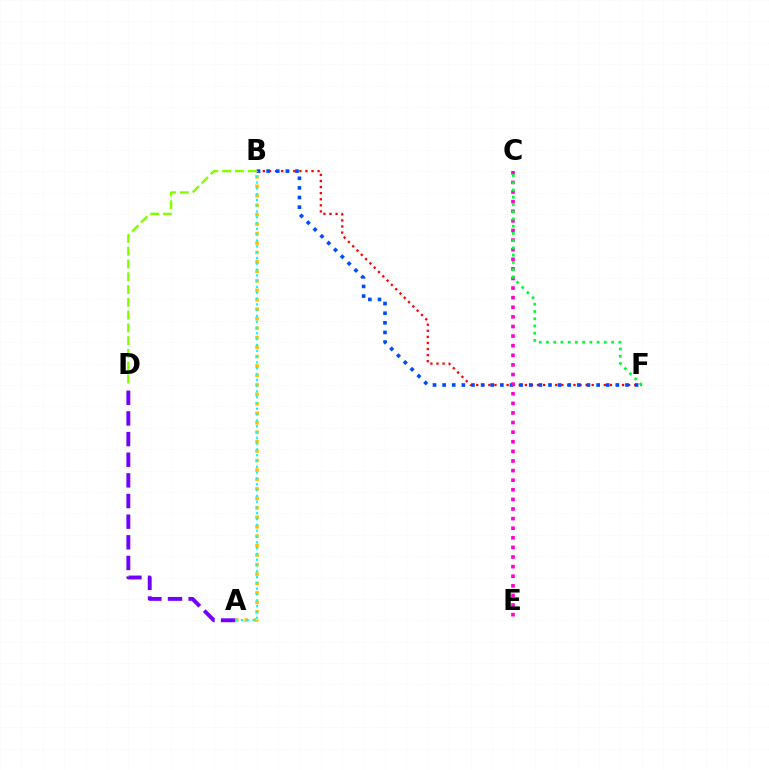{('B', 'F'): [{'color': '#ff0000', 'line_style': 'dotted', 'thickness': 1.65}, {'color': '#004bff', 'line_style': 'dotted', 'thickness': 2.62}], ('A', 'D'): [{'color': '#7200ff', 'line_style': 'dashed', 'thickness': 2.8}], ('B', 'D'): [{'color': '#84ff00', 'line_style': 'dashed', 'thickness': 1.74}], ('C', 'E'): [{'color': '#ff00cf', 'line_style': 'dotted', 'thickness': 2.61}], ('A', 'B'): [{'color': '#ffbd00', 'line_style': 'dotted', 'thickness': 2.57}, {'color': '#00fff6', 'line_style': 'dotted', 'thickness': 1.58}], ('C', 'F'): [{'color': '#00ff39', 'line_style': 'dotted', 'thickness': 1.97}]}